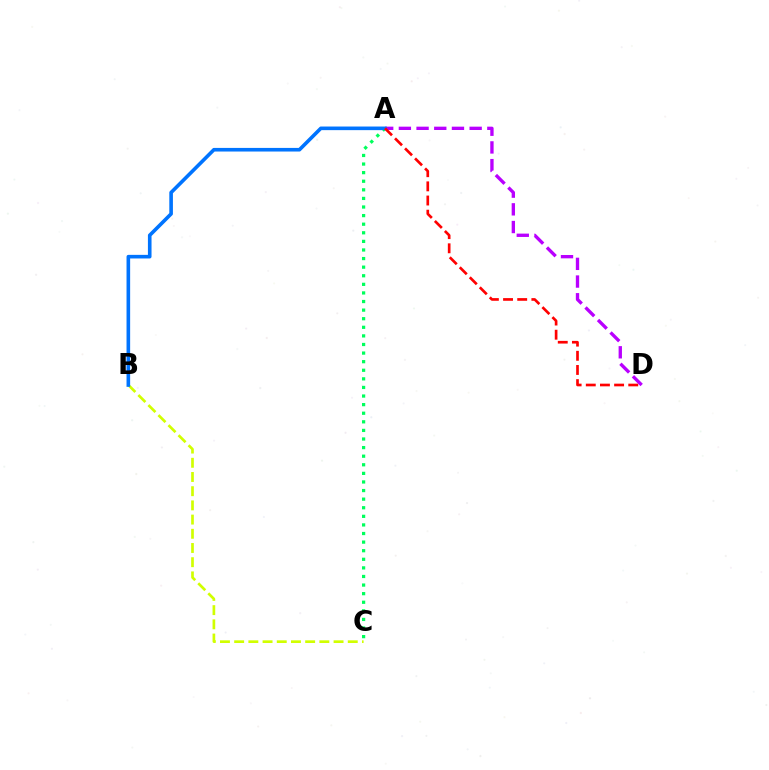{('A', 'C'): [{'color': '#00ff5c', 'line_style': 'dotted', 'thickness': 2.33}], ('A', 'D'): [{'color': '#b900ff', 'line_style': 'dashed', 'thickness': 2.4}, {'color': '#ff0000', 'line_style': 'dashed', 'thickness': 1.92}], ('B', 'C'): [{'color': '#d1ff00', 'line_style': 'dashed', 'thickness': 1.93}], ('A', 'B'): [{'color': '#0074ff', 'line_style': 'solid', 'thickness': 2.6}]}